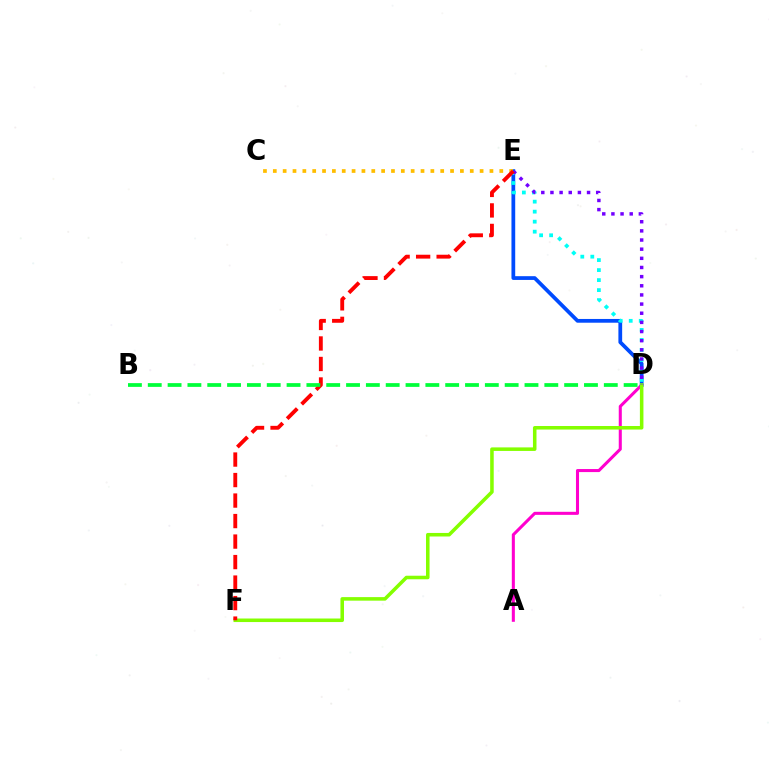{('A', 'D'): [{'color': '#ff00cf', 'line_style': 'solid', 'thickness': 2.2}], ('D', 'E'): [{'color': '#004bff', 'line_style': 'solid', 'thickness': 2.7}, {'color': '#00fff6', 'line_style': 'dotted', 'thickness': 2.72}, {'color': '#7200ff', 'line_style': 'dotted', 'thickness': 2.49}], ('D', 'F'): [{'color': '#84ff00', 'line_style': 'solid', 'thickness': 2.55}], ('C', 'E'): [{'color': '#ffbd00', 'line_style': 'dotted', 'thickness': 2.68}], ('E', 'F'): [{'color': '#ff0000', 'line_style': 'dashed', 'thickness': 2.79}], ('B', 'D'): [{'color': '#00ff39', 'line_style': 'dashed', 'thickness': 2.69}]}